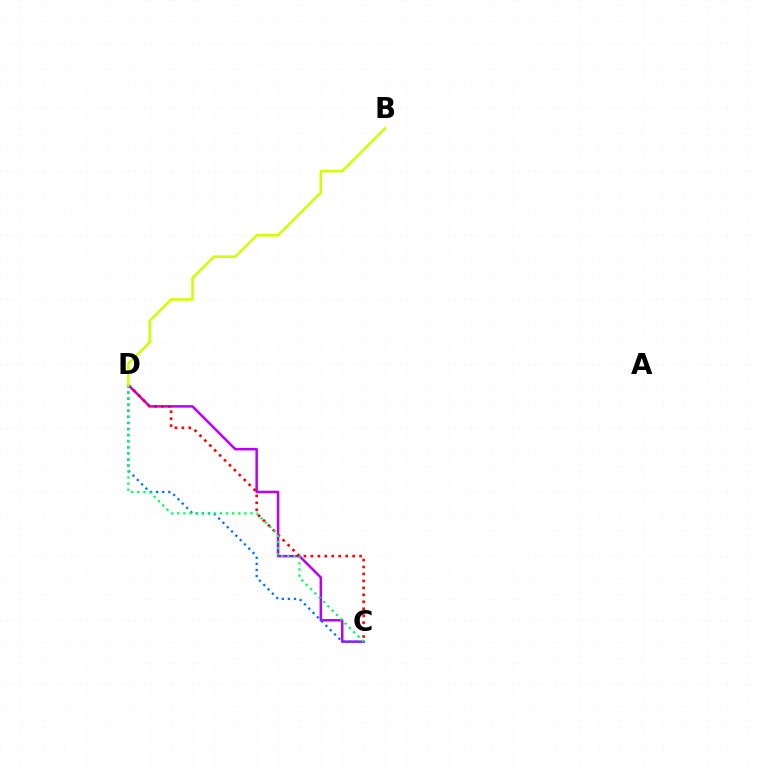{('C', 'D'): [{'color': '#b900ff', 'line_style': 'solid', 'thickness': 1.81}, {'color': '#ff0000', 'line_style': 'dotted', 'thickness': 1.89}, {'color': '#0074ff', 'line_style': 'dotted', 'thickness': 1.65}, {'color': '#00ff5c', 'line_style': 'dotted', 'thickness': 1.66}], ('B', 'D'): [{'color': '#d1ff00', 'line_style': 'solid', 'thickness': 1.82}]}